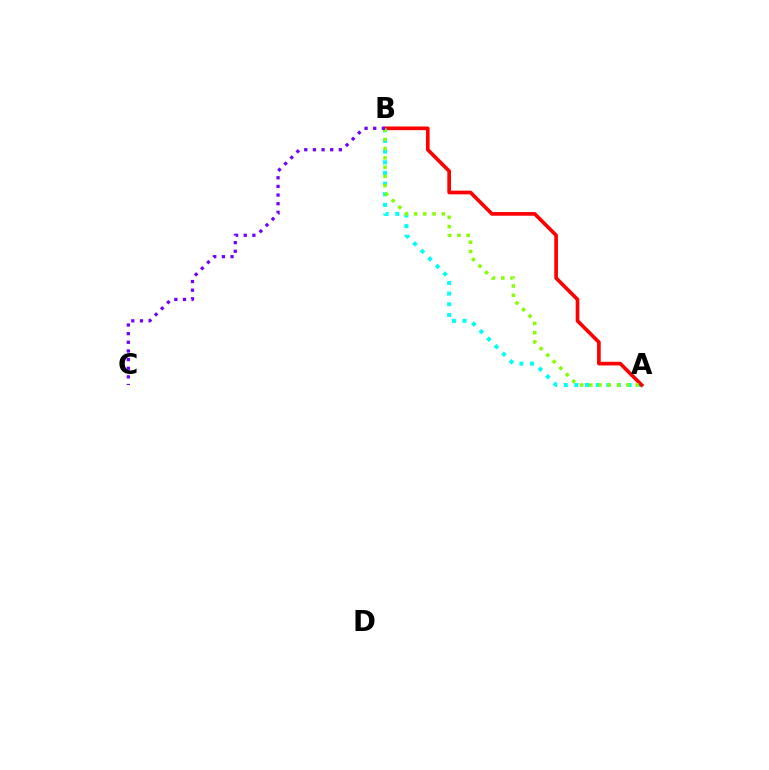{('A', 'B'): [{'color': '#00fff6', 'line_style': 'dotted', 'thickness': 2.89}, {'color': '#ff0000', 'line_style': 'solid', 'thickness': 2.64}, {'color': '#84ff00', 'line_style': 'dotted', 'thickness': 2.52}], ('B', 'C'): [{'color': '#7200ff', 'line_style': 'dotted', 'thickness': 2.35}]}